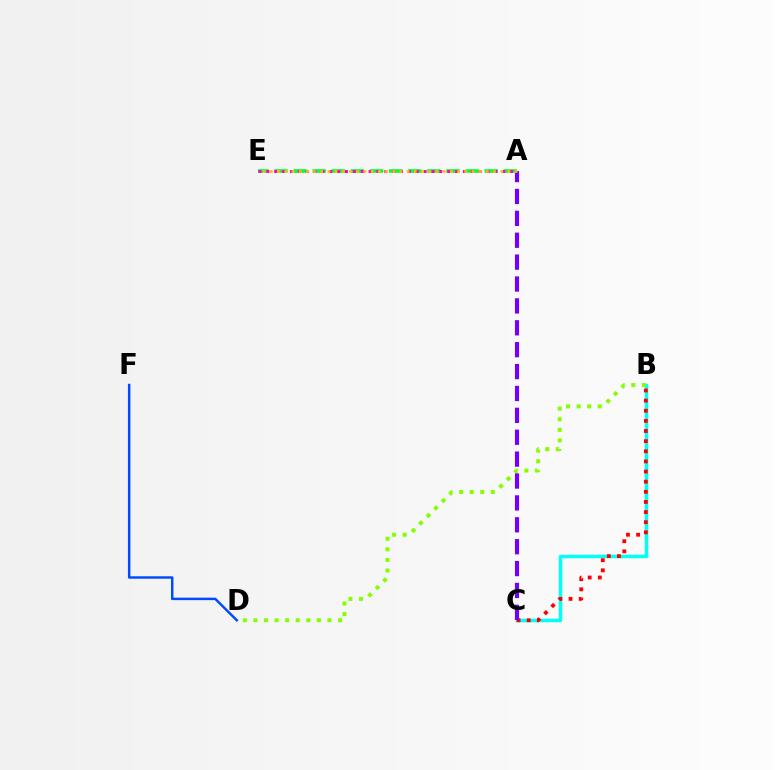{('B', 'C'): [{'color': '#00fff6', 'line_style': 'solid', 'thickness': 2.51}, {'color': '#ff0000', 'line_style': 'dotted', 'thickness': 2.75}], ('A', 'E'): [{'color': '#00ff39', 'line_style': 'dashed', 'thickness': 2.6}, {'color': '#ff00cf', 'line_style': 'dotted', 'thickness': 2.14}, {'color': '#ffbd00', 'line_style': 'dotted', 'thickness': 1.96}], ('B', 'D'): [{'color': '#84ff00', 'line_style': 'dotted', 'thickness': 2.88}], ('D', 'F'): [{'color': '#004bff', 'line_style': 'solid', 'thickness': 1.77}], ('A', 'C'): [{'color': '#7200ff', 'line_style': 'dashed', 'thickness': 2.97}]}